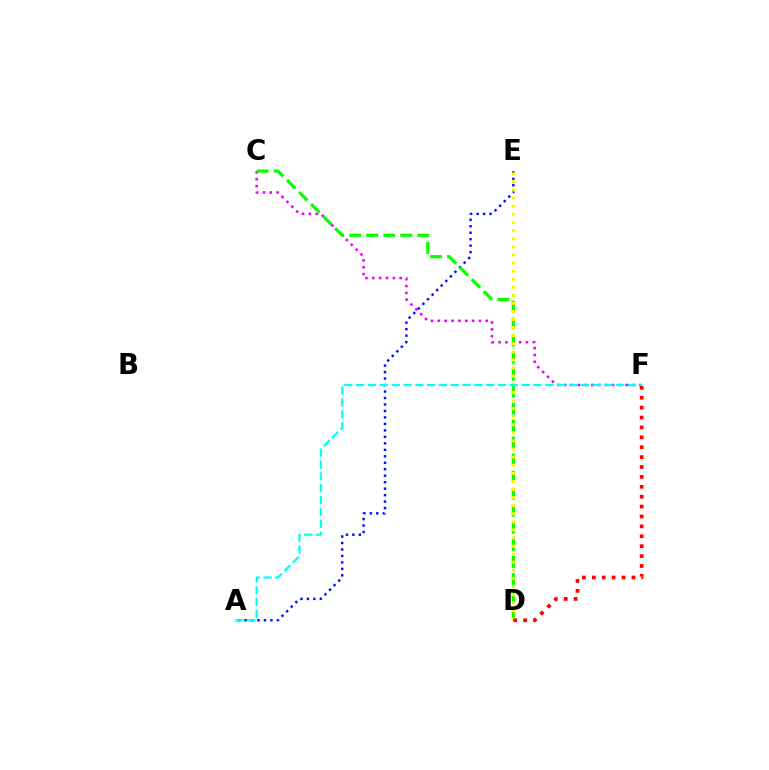{('C', 'F'): [{'color': '#ee00ff', 'line_style': 'dotted', 'thickness': 1.86}], ('A', 'E'): [{'color': '#0010ff', 'line_style': 'dotted', 'thickness': 1.76}], ('C', 'D'): [{'color': '#08ff00', 'line_style': 'dashed', 'thickness': 2.31}], ('D', 'E'): [{'color': '#fcf500', 'line_style': 'dotted', 'thickness': 2.2}], ('A', 'F'): [{'color': '#00fff6', 'line_style': 'dashed', 'thickness': 1.61}], ('D', 'F'): [{'color': '#ff0000', 'line_style': 'dotted', 'thickness': 2.69}]}